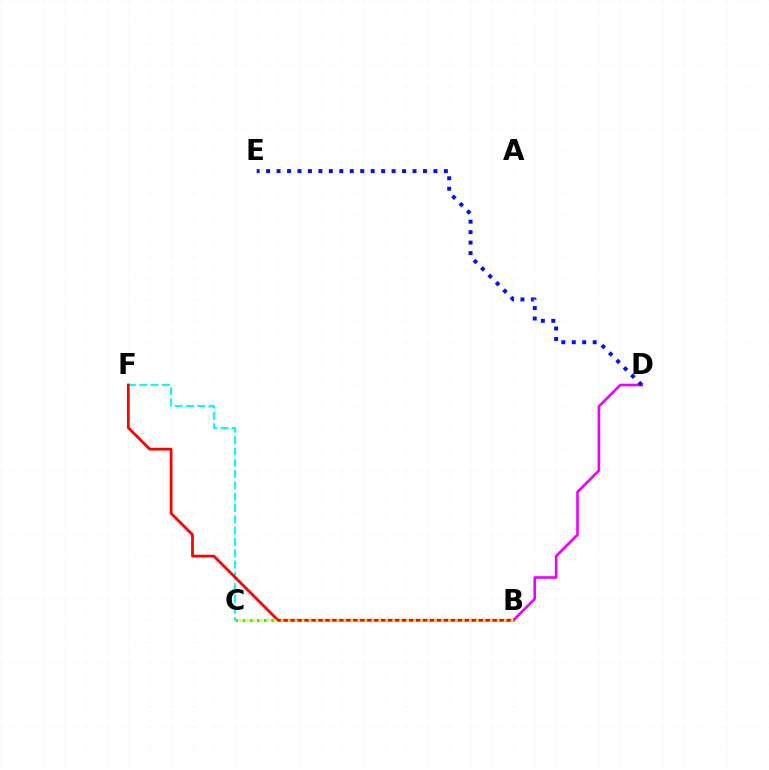{('B', 'D'): [{'color': '#ee00ff', 'line_style': 'solid', 'thickness': 1.89}], ('D', 'E'): [{'color': '#0010ff', 'line_style': 'dotted', 'thickness': 2.84}], ('B', 'C'): [{'color': '#08ff00', 'line_style': 'dotted', 'thickness': 1.94}, {'color': '#fcf500', 'line_style': 'dotted', 'thickness': 1.89}], ('C', 'F'): [{'color': '#00fff6', 'line_style': 'dashed', 'thickness': 1.54}], ('B', 'F'): [{'color': '#ff0000', 'line_style': 'solid', 'thickness': 1.99}]}